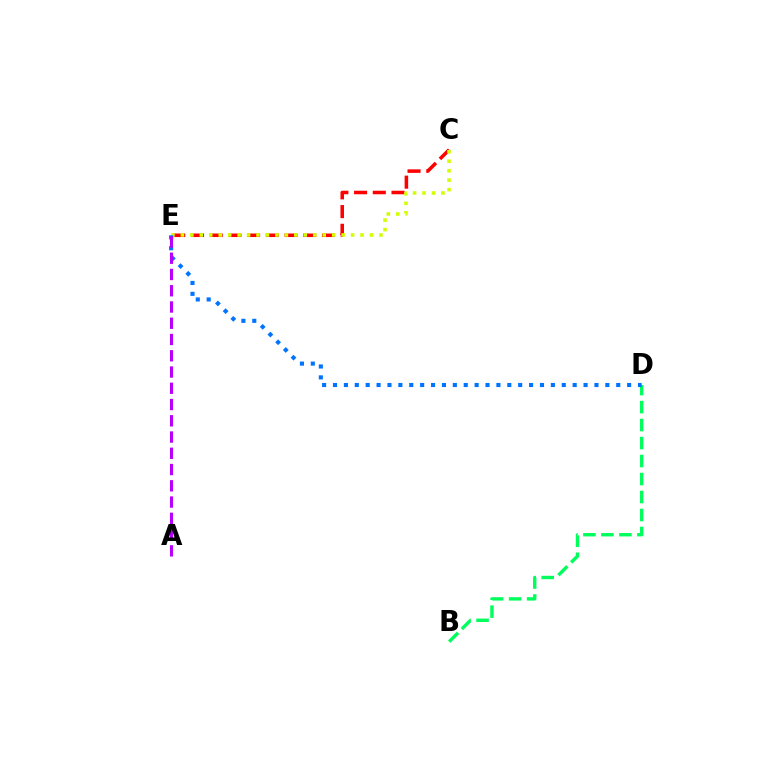{('B', 'D'): [{'color': '#00ff5c', 'line_style': 'dashed', 'thickness': 2.44}], ('C', 'E'): [{'color': '#ff0000', 'line_style': 'dashed', 'thickness': 2.54}, {'color': '#d1ff00', 'line_style': 'dotted', 'thickness': 2.57}], ('D', 'E'): [{'color': '#0074ff', 'line_style': 'dotted', 'thickness': 2.96}], ('A', 'E'): [{'color': '#b900ff', 'line_style': 'dashed', 'thickness': 2.21}]}